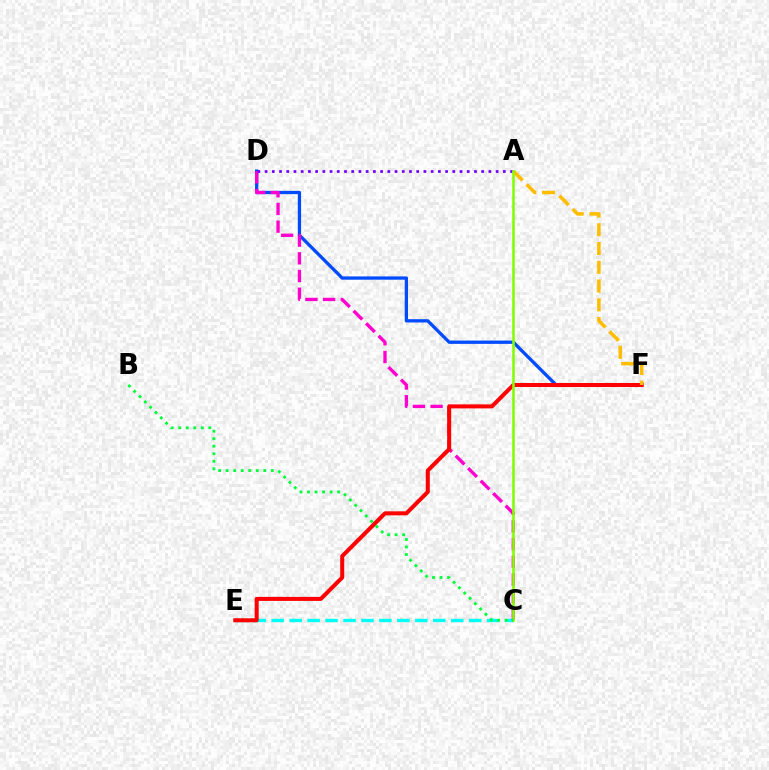{('C', 'E'): [{'color': '#00fff6', 'line_style': 'dashed', 'thickness': 2.44}], ('D', 'F'): [{'color': '#004bff', 'line_style': 'solid', 'thickness': 2.37}], ('C', 'D'): [{'color': '#ff00cf', 'line_style': 'dashed', 'thickness': 2.4}], ('E', 'F'): [{'color': '#ff0000', 'line_style': 'solid', 'thickness': 2.9}], ('A', 'D'): [{'color': '#7200ff', 'line_style': 'dotted', 'thickness': 1.96}], ('A', 'F'): [{'color': '#ffbd00', 'line_style': 'dashed', 'thickness': 2.55}], ('A', 'C'): [{'color': '#84ff00', 'line_style': 'solid', 'thickness': 1.86}], ('B', 'C'): [{'color': '#00ff39', 'line_style': 'dotted', 'thickness': 2.04}]}